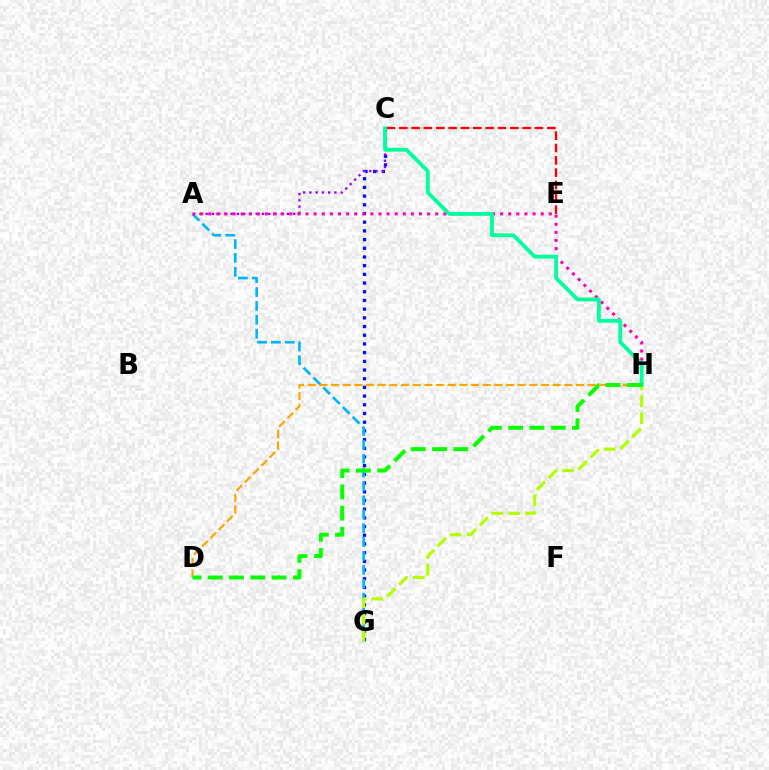{('C', 'G'): [{'color': '#0010ff', 'line_style': 'dotted', 'thickness': 2.36}], ('A', 'C'): [{'color': '#9b00ff', 'line_style': 'dotted', 'thickness': 1.7}], ('A', 'G'): [{'color': '#00b5ff', 'line_style': 'dashed', 'thickness': 1.89}], ('C', 'E'): [{'color': '#ff0000', 'line_style': 'dashed', 'thickness': 1.68}], ('G', 'H'): [{'color': '#b3ff00', 'line_style': 'dashed', 'thickness': 2.29}], ('D', 'H'): [{'color': '#ffa500', 'line_style': 'dashed', 'thickness': 1.58}, {'color': '#08ff00', 'line_style': 'dashed', 'thickness': 2.89}], ('A', 'H'): [{'color': '#ff00bd', 'line_style': 'dotted', 'thickness': 2.2}], ('C', 'H'): [{'color': '#00ff9d', 'line_style': 'solid', 'thickness': 2.75}]}